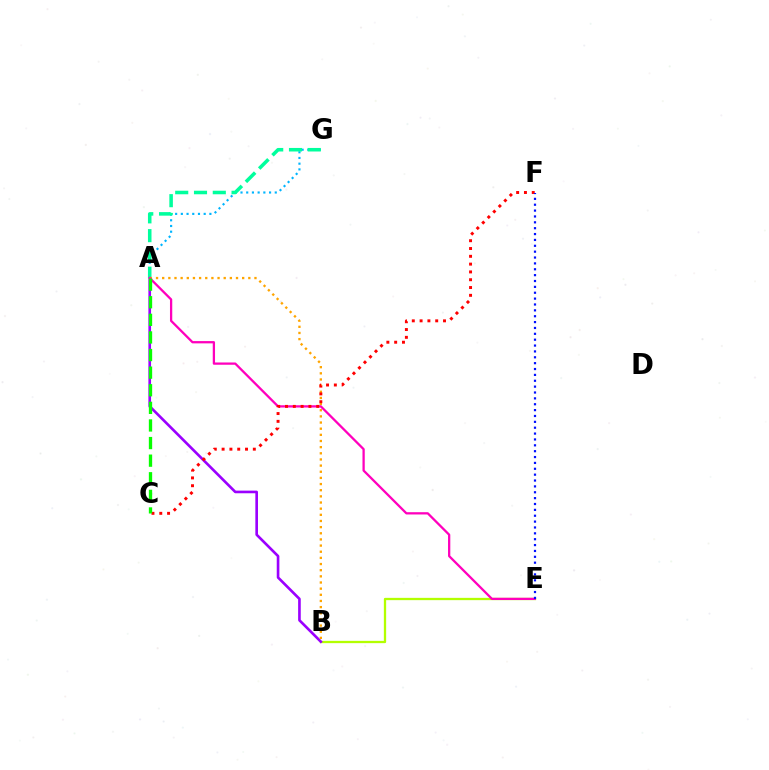{('A', 'G'): [{'color': '#00b5ff', 'line_style': 'dotted', 'thickness': 1.55}, {'color': '#00ff9d', 'line_style': 'dashed', 'thickness': 2.55}], ('B', 'E'): [{'color': '#b3ff00', 'line_style': 'solid', 'thickness': 1.66}], ('A', 'B'): [{'color': '#9b00ff', 'line_style': 'solid', 'thickness': 1.9}, {'color': '#ffa500', 'line_style': 'dotted', 'thickness': 1.67}], ('A', 'E'): [{'color': '#ff00bd', 'line_style': 'solid', 'thickness': 1.64}], ('C', 'F'): [{'color': '#ff0000', 'line_style': 'dotted', 'thickness': 2.12}], ('A', 'C'): [{'color': '#08ff00', 'line_style': 'dashed', 'thickness': 2.39}], ('E', 'F'): [{'color': '#0010ff', 'line_style': 'dotted', 'thickness': 1.59}]}